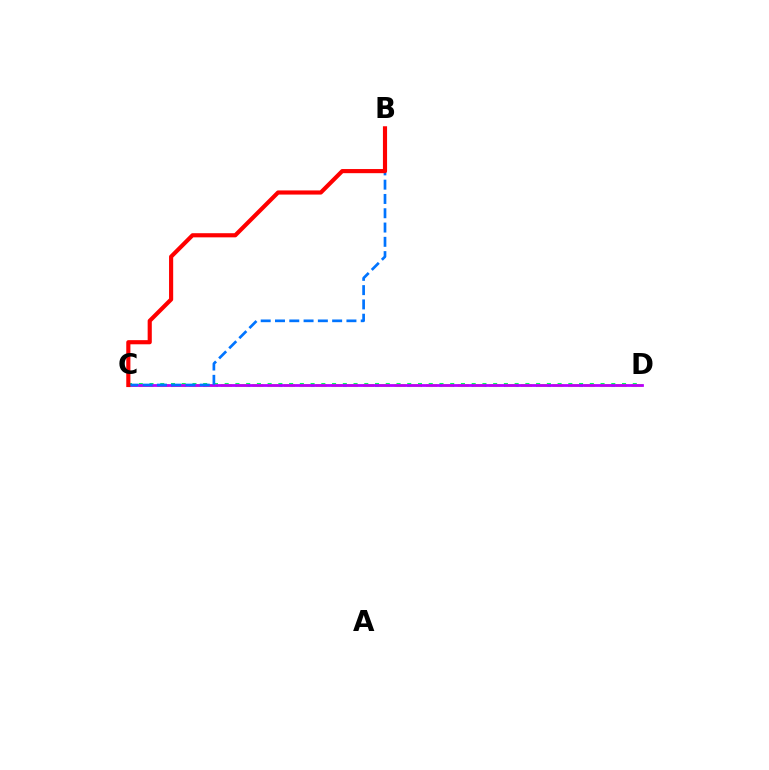{('C', 'D'): [{'color': '#00ff5c', 'line_style': 'dotted', 'thickness': 2.92}, {'color': '#d1ff00', 'line_style': 'dashed', 'thickness': 2.15}, {'color': '#b900ff', 'line_style': 'solid', 'thickness': 2.0}], ('B', 'C'): [{'color': '#0074ff', 'line_style': 'dashed', 'thickness': 1.94}, {'color': '#ff0000', 'line_style': 'solid', 'thickness': 2.98}]}